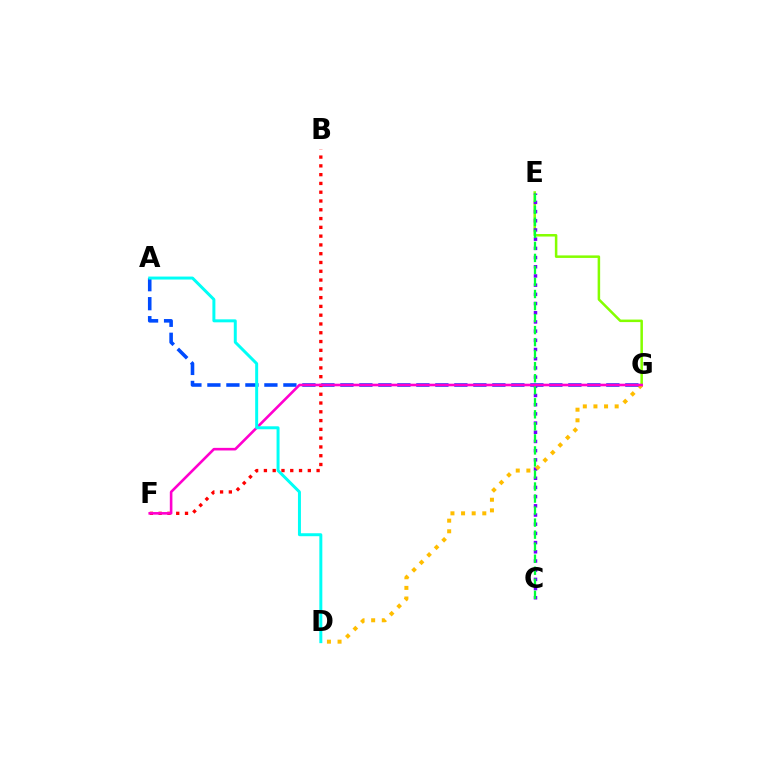{('E', 'G'): [{'color': '#84ff00', 'line_style': 'solid', 'thickness': 1.81}], ('C', 'E'): [{'color': '#7200ff', 'line_style': 'dotted', 'thickness': 2.5}, {'color': '#00ff39', 'line_style': 'dashed', 'thickness': 1.63}], ('D', 'G'): [{'color': '#ffbd00', 'line_style': 'dotted', 'thickness': 2.88}], ('A', 'G'): [{'color': '#004bff', 'line_style': 'dashed', 'thickness': 2.58}], ('B', 'F'): [{'color': '#ff0000', 'line_style': 'dotted', 'thickness': 2.39}], ('F', 'G'): [{'color': '#ff00cf', 'line_style': 'solid', 'thickness': 1.88}], ('A', 'D'): [{'color': '#00fff6', 'line_style': 'solid', 'thickness': 2.14}]}